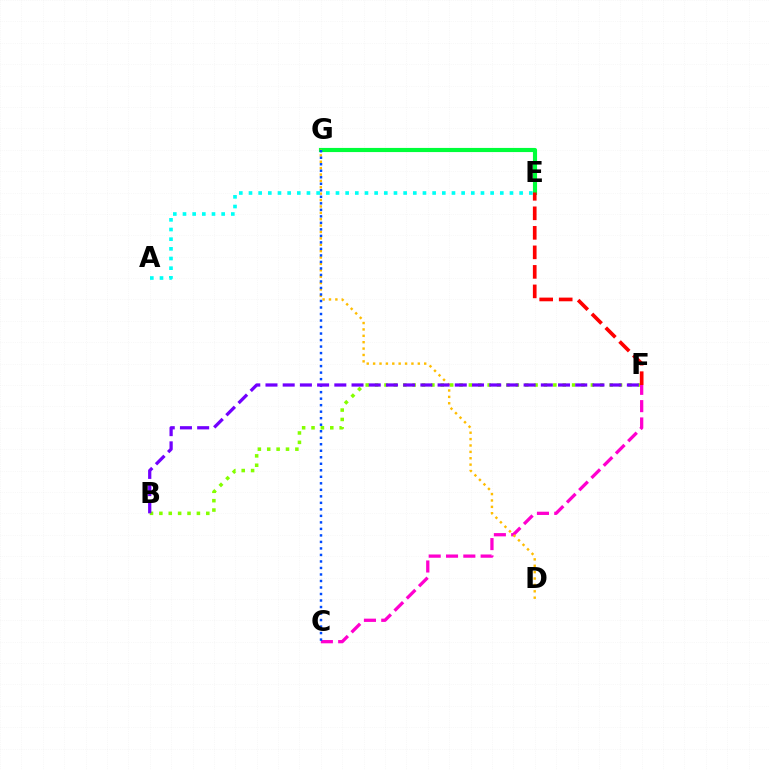{('B', 'F'): [{'color': '#84ff00', 'line_style': 'dotted', 'thickness': 2.55}, {'color': '#7200ff', 'line_style': 'dashed', 'thickness': 2.34}], ('C', 'F'): [{'color': '#ff00cf', 'line_style': 'dashed', 'thickness': 2.35}], ('E', 'G'): [{'color': '#00ff39', 'line_style': 'solid', 'thickness': 2.98}], ('E', 'F'): [{'color': '#ff0000', 'line_style': 'dashed', 'thickness': 2.65}], ('D', 'G'): [{'color': '#ffbd00', 'line_style': 'dotted', 'thickness': 1.73}], ('C', 'G'): [{'color': '#004bff', 'line_style': 'dotted', 'thickness': 1.77}], ('A', 'E'): [{'color': '#00fff6', 'line_style': 'dotted', 'thickness': 2.63}]}